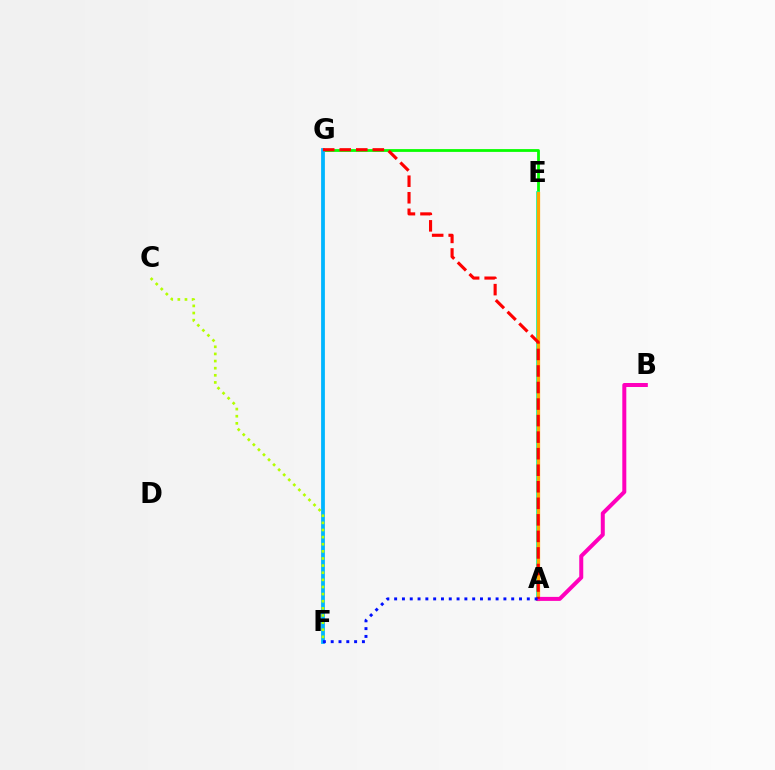{('A', 'E'): [{'color': '#9b00ff', 'line_style': 'solid', 'thickness': 2.13}, {'color': '#00ff9d', 'line_style': 'solid', 'thickness': 2.61}, {'color': '#ffa500', 'line_style': 'solid', 'thickness': 2.34}], ('E', 'G'): [{'color': '#08ff00', 'line_style': 'solid', 'thickness': 2.01}], ('A', 'B'): [{'color': '#ff00bd', 'line_style': 'solid', 'thickness': 2.88}], ('F', 'G'): [{'color': '#00b5ff', 'line_style': 'solid', 'thickness': 2.72}], ('A', 'G'): [{'color': '#ff0000', 'line_style': 'dashed', 'thickness': 2.25}], ('A', 'F'): [{'color': '#0010ff', 'line_style': 'dotted', 'thickness': 2.12}], ('C', 'F'): [{'color': '#b3ff00', 'line_style': 'dotted', 'thickness': 1.94}]}